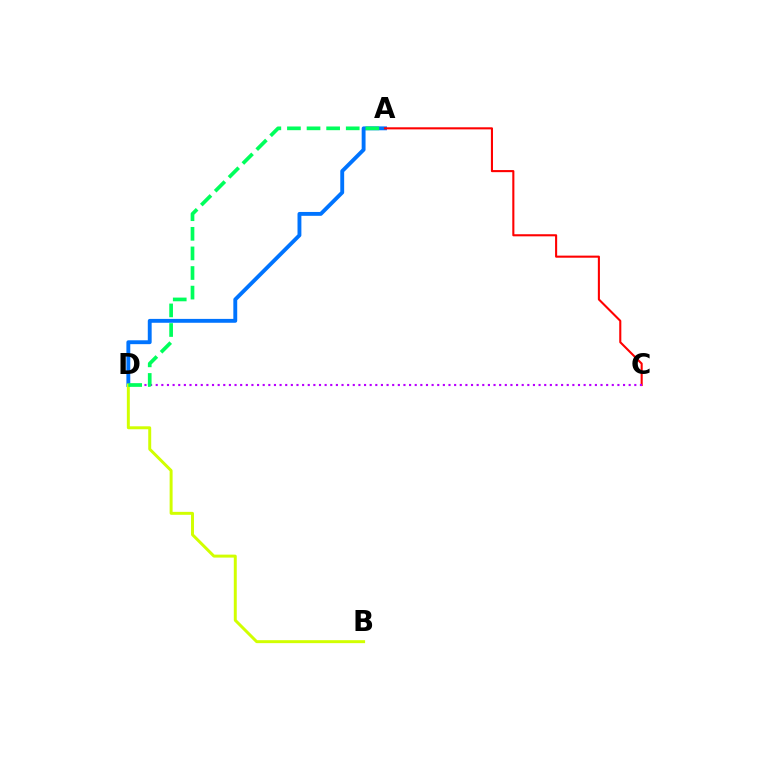{('A', 'D'): [{'color': '#0074ff', 'line_style': 'solid', 'thickness': 2.79}, {'color': '#00ff5c', 'line_style': 'dashed', 'thickness': 2.66}], ('A', 'C'): [{'color': '#ff0000', 'line_style': 'solid', 'thickness': 1.51}], ('C', 'D'): [{'color': '#b900ff', 'line_style': 'dotted', 'thickness': 1.53}], ('B', 'D'): [{'color': '#d1ff00', 'line_style': 'solid', 'thickness': 2.13}]}